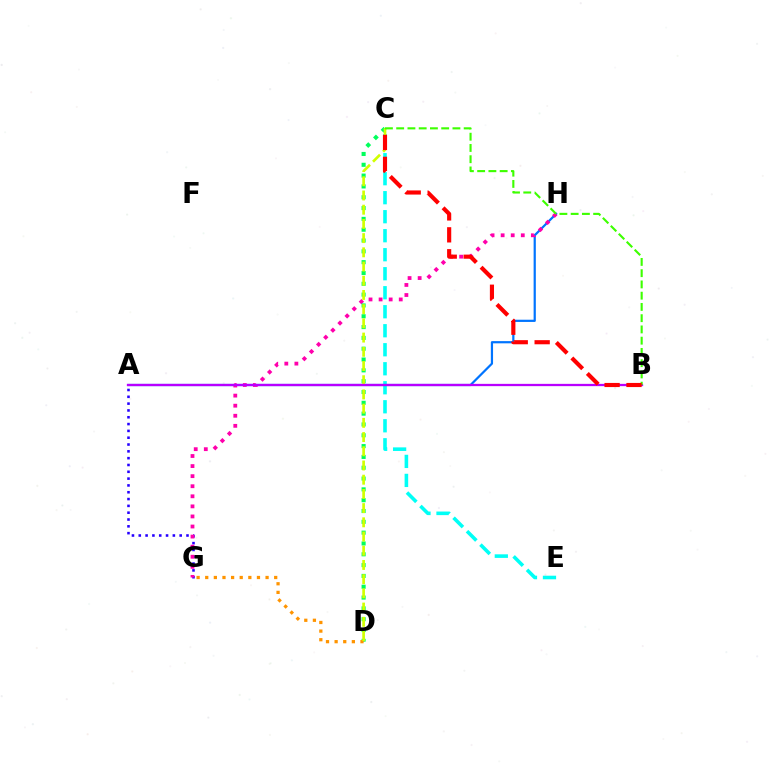{('A', 'G'): [{'color': '#2500ff', 'line_style': 'dotted', 'thickness': 1.85}], ('C', 'E'): [{'color': '#00fff6', 'line_style': 'dashed', 'thickness': 2.58}], ('A', 'H'): [{'color': '#0074ff', 'line_style': 'solid', 'thickness': 1.59}], ('G', 'H'): [{'color': '#ff00ac', 'line_style': 'dotted', 'thickness': 2.74}], ('C', 'D'): [{'color': '#00ff5c', 'line_style': 'dotted', 'thickness': 2.94}, {'color': '#d1ff00', 'line_style': 'dashed', 'thickness': 1.93}], ('D', 'G'): [{'color': '#ff9400', 'line_style': 'dotted', 'thickness': 2.34}], ('A', 'B'): [{'color': '#b900ff', 'line_style': 'solid', 'thickness': 1.64}], ('B', 'C'): [{'color': '#3dff00', 'line_style': 'dashed', 'thickness': 1.53}, {'color': '#ff0000', 'line_style': 'dashed', 'thickness': 2.98}]}